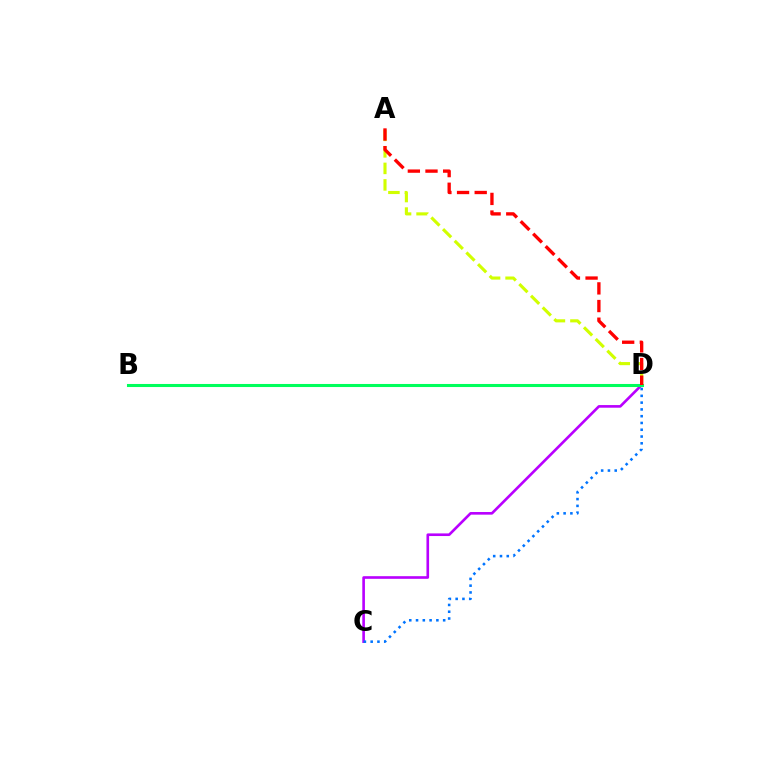{('C', 'D'): [{'color': '#b900ff', 'line_style': 'solid', 'thickness': 1.9}, {'color': '#0074ff', 'line_style': 'dotted', 'thickness': 1.84}], ('B', 'D'): [{'color': '#00ff5c', 'line_style': 'solid', 'thickness': 2.21}], ('A', 'D'): [{'color': '#d1ff00', 'line_style': 'dashed', 'thickness': 2.24}, {'color': '#ff0000', 'line_style': 'dashed', 'thickness': 2.4}]}